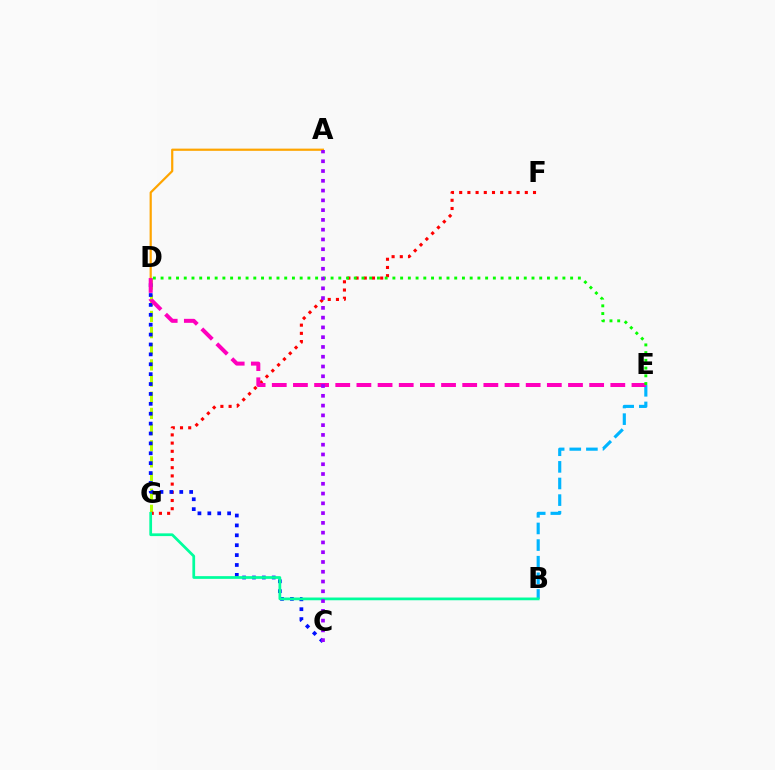{('D', 'G'): [{'color': '#b3ff00', 'line_style': 'dashed', 'thickness': 2.2}], ('B', 'E'): [{'color': '#00b5ff', 'line_style': 'dashed', 'thickness': 2.26}], ('F', 'G'): [{'color': '#ff0000', 'line_style': 'dotted', 'thickness': 2.23}], ('C', 'D'): [{'color': '#0010ff', 'line_style': 'dotted', 'thickness': 2.69}], ('A', 'D'): [{'color': '#ffa500', 'line_style': 'solid', 'thickness': 1.59}], ('B', 'G'): [{'color': '#00ff9d', 'line_style': 'solid', 'thickness': 1.97}], ('D', 'E'): [{'color': '#ff00bd', 'line_style': 'dashed', 'thickness': 2.87}, {'color': '#08ff00', 'line_style': 'dotted', 'thickness': 2.1}], ('A', 'C'): [{'color': '#9b00ff', 'line_style': 'dotted', 'thickness': 2.66}]}